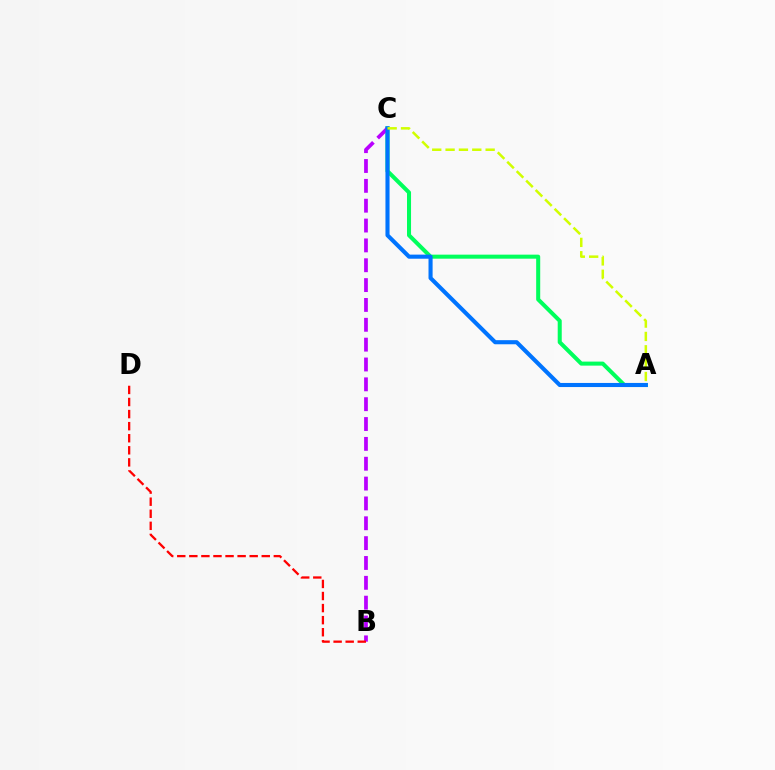{('A', 'C'): [{'color': '#00ff5c', 'line_style': 'solid', 'thickness': 2.9}, {'color': '#0074ff', 'line_style': 'solid', 'thickness': 2.95}, {'color': '#d1ff00', 'line_style': 'dashed', 'thickness': 1.81}], ('B', 'C'): [{'color': '#b900ff', 'line_style': 'dashed', 'thickness': 2.7}], ('B', 'D'): [{'color': '#ff0000', 'line_style': 'dashed', 'thickness': 1.64}]}